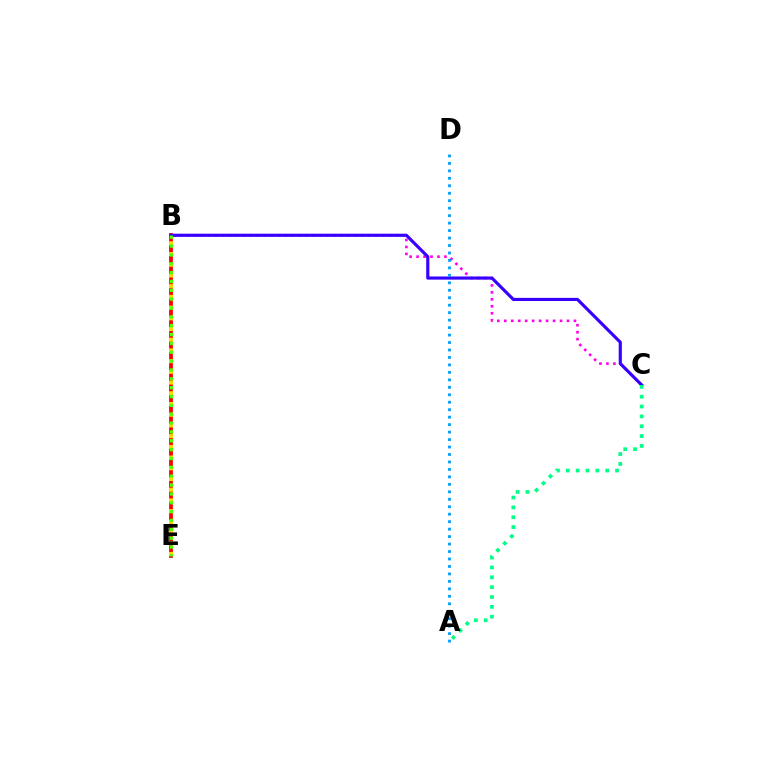{('B', 'E'): [{'color': '#ff0000', 'line_style': 'solid', 'thickness': 2.71}, {'color': '#ffd500', 'line_style': 'dotted', 'thickness': 2.91}, {'color': '#4fff00', 'line_style': 'dotted', 'thickness': 2.41}], ('B', 'C'): [{'color': '#ff00ed', 'line_style': 'dotted', 'thickness': 1.89}, {'color': '#3700ff', 'line_style': 'solid', 'thickness': 2.27}], ('A', 'D'): [{'color': '#009eff', 'line_style': 'dotted', 'thickness': 2.03}], ('A', 'C'): [{'color': '#00ff86', 'line_style': 'dotted', 'thickness': 2.68}]}